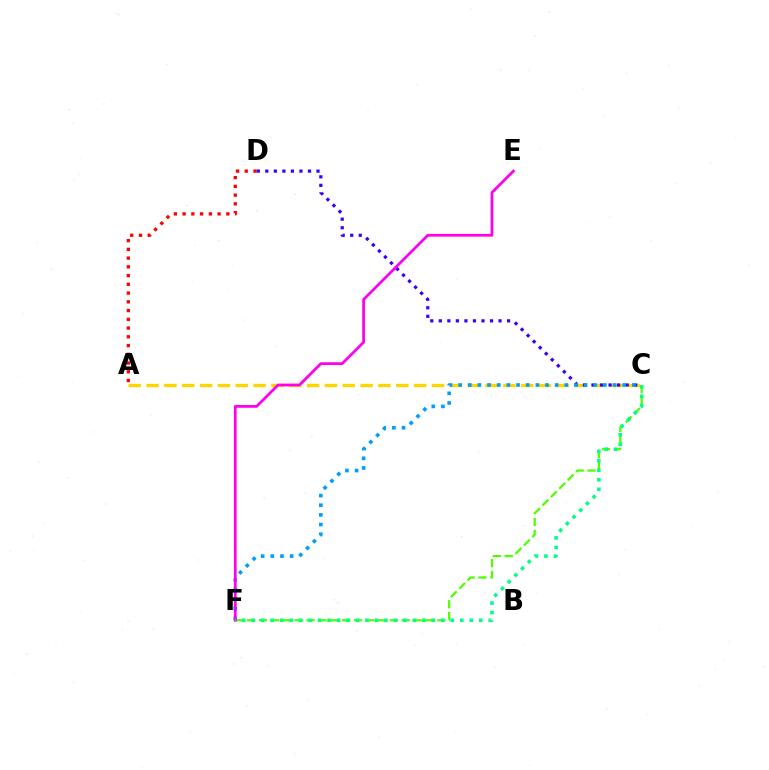{('A', 'D'): [{'color': '#ff0000', 'line_style': 'dotted', 'thickness': 2.38}], ('C', 'F'): [{'color': '#4fff00', 'line_style': 'dashed', 'thickness': 1.62}, {'color': '#009eff', 'line_style': 'dotted', 'thickness': 2.62}, {'color': '#00ff86', 'line_style': 'dotted', 'thickness': 2.58}], ('A', 'C'): [{'color': '#ffd500', 'line_style': 'dashed', 'thickness': 2.42}], ('C', 'D'): [{'color': '#3700ff', 'line_style': 'dotted', 'thickness': 2.32}], ('E', 'F'): [{'color': '#ff00ed', 'line_style': 'solid', 'thickness': 1.98}]}